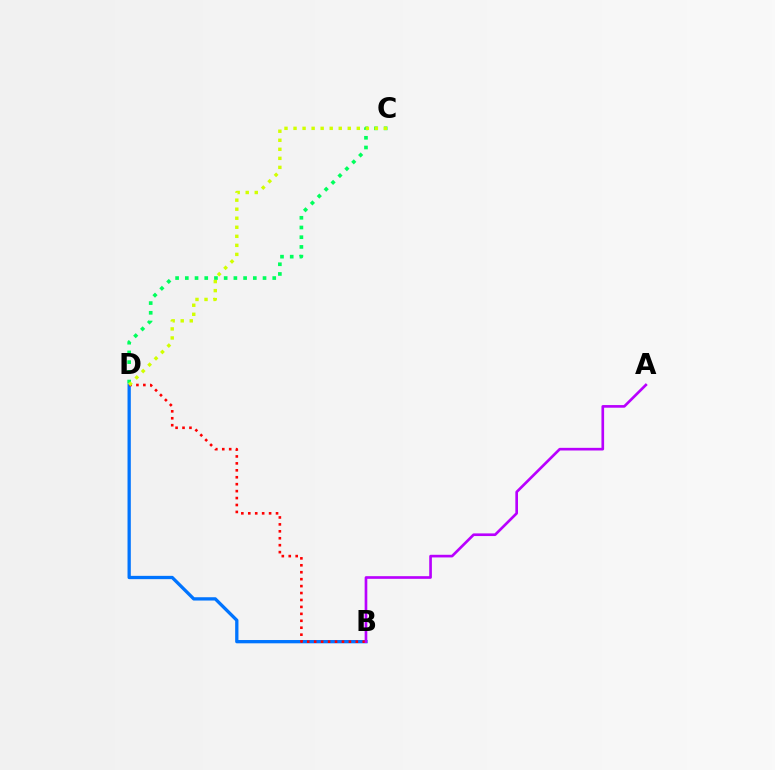{('B', 'D'): [{'color': '#0074ff', 'line_style': 'solid', 'thickness': 2.37}, {'color': '#ff0000', 'line_style': 'dotted', 'thickness': 1.88}], ('C', 'D'): [{'color': '#00ff5c', 'line_style': 'dotted', 'thickness': 2.64}, {'color': '#d1ff00', 'line_style': 'dotted', 'thickness': 2.46}], ('A', 'B'): [{'color': '#b900ff', 'line_style': 'solid', 'thickness': 1.91}]}